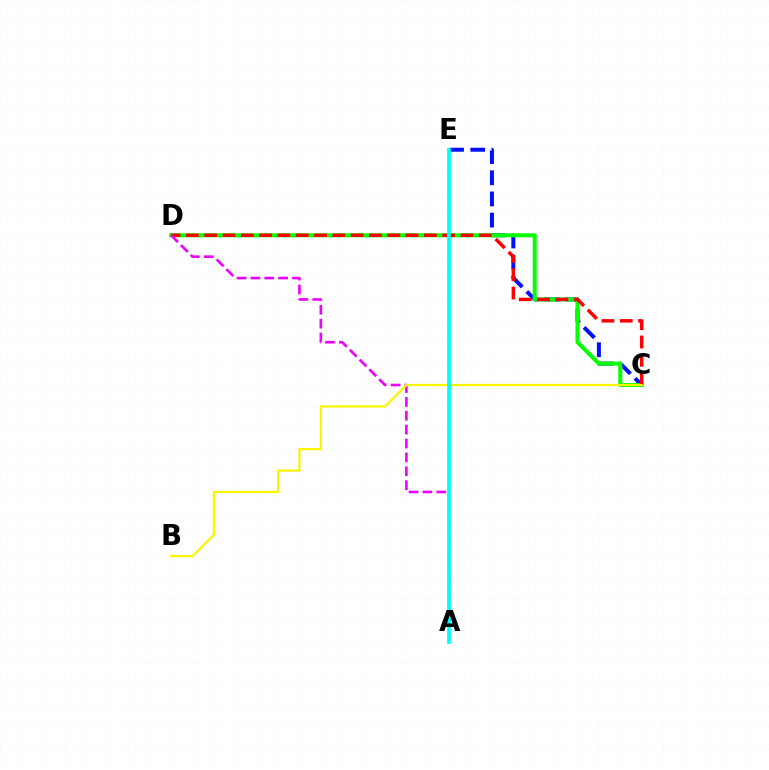{('C', 'E'): [{'color': '#0010ff', 'line_style': 'dashed', 'thickness': 2.87}], ('C', 'D'): [{'color': '#08ff00', 'line_style': 'solid', 'thickness': 2.91}, {'color': '#ff0000', 'line_style': 'dashed', 'thickness': 2.49}], ('A', 'D'): [{'color': '#ee00ff', 'line_style': 'dashed', 'thickness': 1.89}], ('B', 'C'): [{'color': '#fcf500', 'line_style': 'solid', 'thickness': 1.6}], ('A', 'E'): [{'color': '#00fff6', 'line_style': 'solid', 'thickness': 2.68}]}